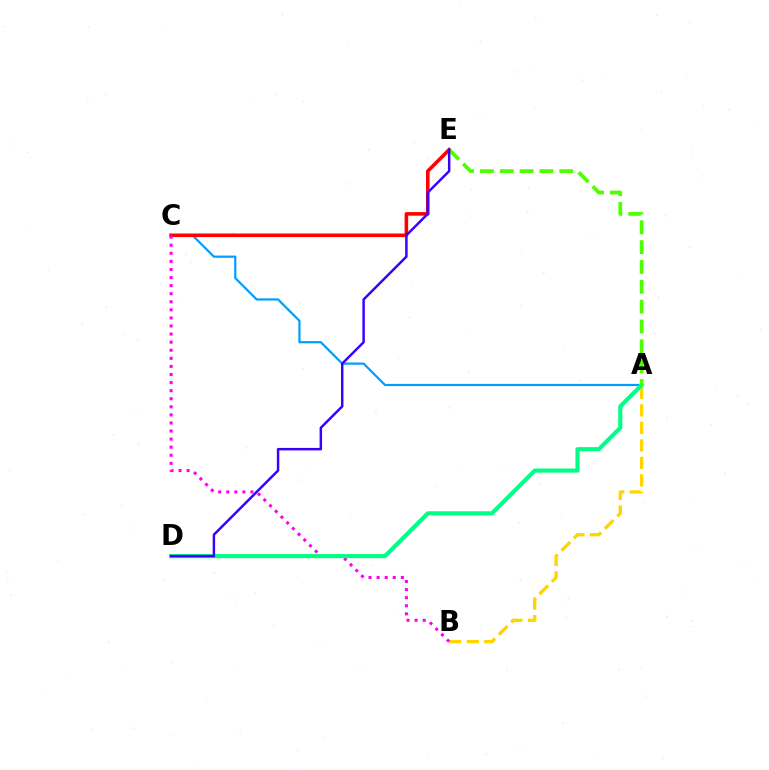{('A', 'C'): [{'color': '#009eff', 'line_style': 'solid', 'thickness': 1.6}], ('C', 'E'): [{'color': '#ff0000', 'line_style': 'solid', 'thickness': 2.57}], ('A', 'B'): [{'color': '#ffd500', 'line_style': 'dashed', 'thickness': 2.38}], ('B', 'C'): [{'color': '#ff00ed', 'line_style': 'dotted', 'thickness': 2.19}], ('A', 'D'): [{'color': '#00ff86', 'line_style': 'solid', 'thickness': 2.98}], ('A', 'E'): [{'color': '#4fff00', 'line_style': 'dashed', 'thickness': 2.7}], ('D', 'E'): [{'color': '#3700ff', 'line_style': 'solid', 'thickness': 1.78}]}